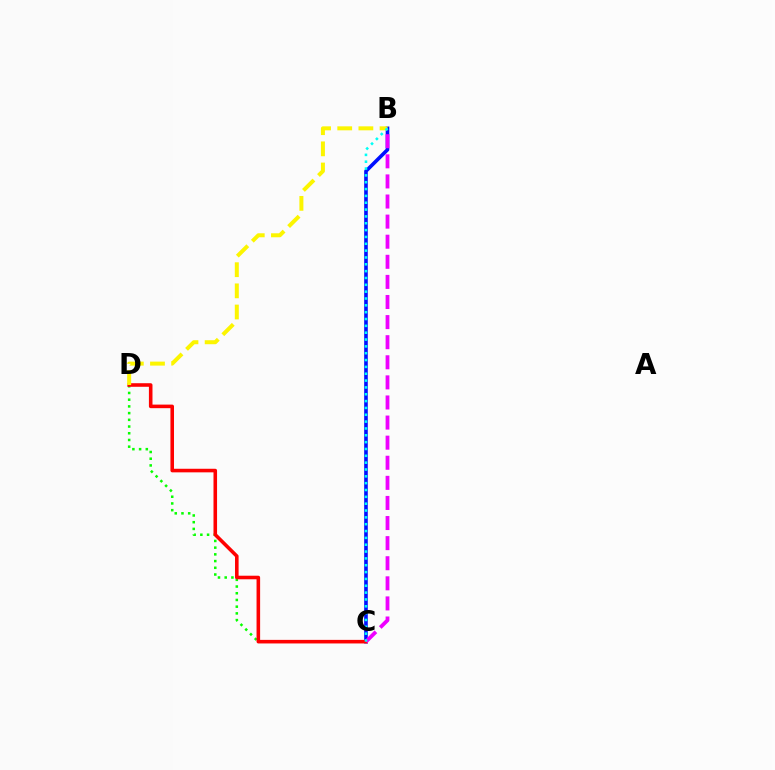{('C', 'D'): [{'color': '#08ff00', 'line_style': 'dotted', 'thickness': 1.82}, {'color': '#ff0000', 'line_style': 'solid', 'thickness': 2.57}], ('B', 'C'): [{'color': '#0010ff', 'line_style': 'solid', 'thickness': 2.6}, {'color': '#ee00ff', 'line_style': 'dashed', 'thickness': 2.73}, {'color': '#00fff6', 'line_style': 'dotted', 'thickness': 1.86}], ('B', 'D'): [{'color': '#fcf500', 'line_style': 'dashed', 'thickness': 2.87}]}